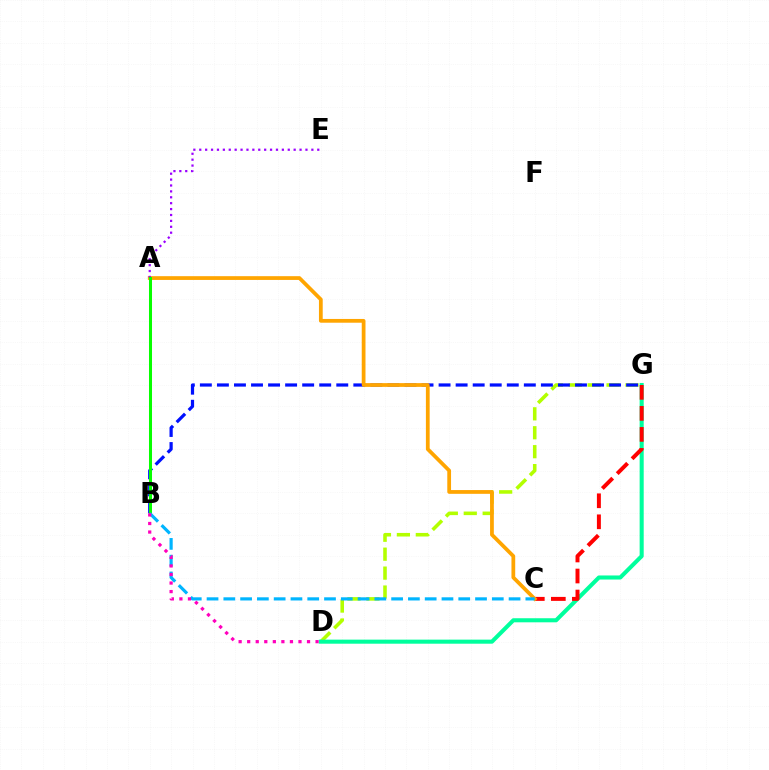{('D', 'G'): [{'color': '#b3ff00', 'line_style': 'dashed', 'thickness': 2.57}, {'color': '#00ff9d', 'line_style': 'solid', 'thickness': 2.93}], ('B', 'G'): [{'color': '#0010ff', 'line_style': 'dashed', 'thickness': 2.32}], ('C', 'G'): [{'color': '#ff0000', 'line_style': 'dashed', 'thickness': 2.86}], ('A', 'C'): [{'color': '#ffa500', 'line_style': 'solid', 'thickness': 2.71}], ('A', 'E'): [{'color': '#9b00ff', 'line_style': 'dotted', 'thickness': 1.6}], ('A', 'B'): [{'color': '#08ff00', 'line_style': 'solid', 'thickness': 2.18}], ('B', 'C'): [{'color': '#00b5ff', 'line_style': 'dashed', 'thickness': 2.28}], ('B', 'D'): [{'color': '#ff00bd', 'line_style': 'dotted', 'thickness': 2.32}]}